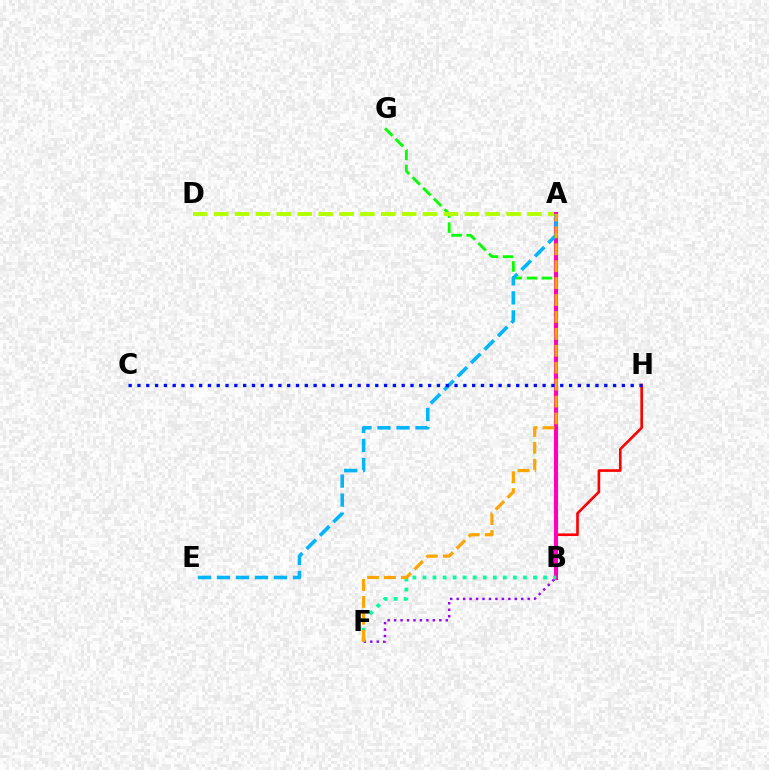{('B', 'G'): [{'color': '#08ff00', 'line_style': 'dashed', 'thickness': 2.05}], ('B', 'F'): [{'color': '#9b00ff', 'line_style': 'dotted', 'thickness': 1.75}, {'color': '#00ff9d', 'line_style': 'dotted', 'thickness': 2.73}], ('B', 'H'): [{'color': '#ff0000', 'line_style': 'solid', 'thickness': 1.91}], ('A', 'D'): [{'color': '#b3ff00', 'line_style': 'dashed', 'thickness': 2.84}], ('A', 'B'): [{'color': '#ff00bd', 'line_style': 'solid', 'thickness': 2.95}], ('A', 'E'): [{'color': '#00b5ff', 'line_style': 'dashed', 'thickness': 2.58}], ('A', 'F'): [{'color': '#ffa500', 'line_style': 'dashed', 'thickness': 2.3}], ('C', 'H'): [{'color': '#0010ff', 'line_style': 'dotted', 'thickness': 2.39}]}